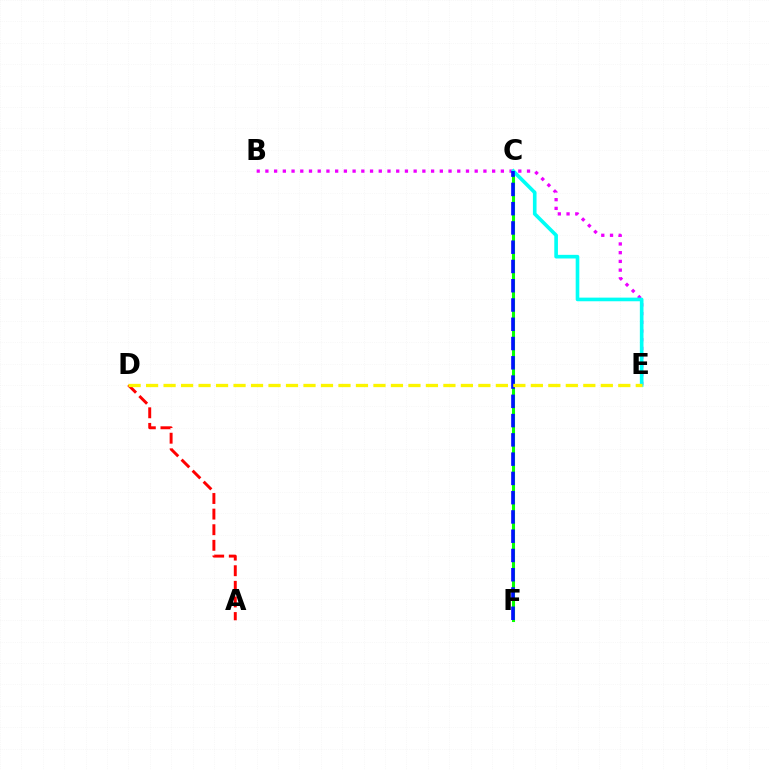{('C', 'F'): [{'color': '#08ff00', 'line_style': 'solid', 'thickness': 2.21}, {'color': '#0010ff', 'line_style': 'dashed', 'thickness': 2.62}], ('B', 'E'): [{'color': '#ee00ff', 'line_style': 'dotted', 'thickness': 2.37}], ('C', 'E'): [{'color': '#00fff6', 'line_style': 'solid', 'thickness': 2.62}], ('A', 'D'): [{'color': '#ff0000', 'line_style': 'dashed', 'thickness': 2.12}], ('D', 'E'): [{'color': '#fcf500', 'line_style': 'dashed', 'thickness': 2.38}]}